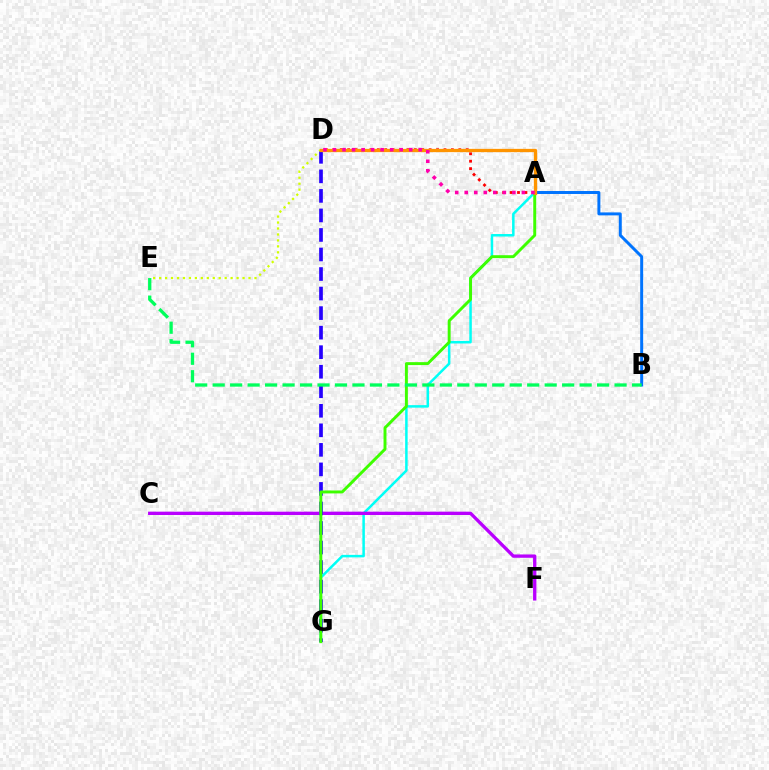{('A', 'G'): [{'color': '#00fff6', 'line_style': 'solid', 'thickness': 1.81}, {'color': '#3dff00', 'line_style': 'solid', 'thickness': 2.11}], ('A', 'B'): [{'color': '#0074ff', 'line_style': 'solid', 'thickness': 2.14}], ('C', 'F'): [{'color': '#b900ff', 'line_style': 'solid', 'thickness': 2.39}], ('A', 'D'): [{'color': '#ff0000', 'line_style': 'dotted', 'thickness': 2.01}, {'color': '#ff9400', 'line_style': 'solid', 'thickness': 2.36}, {'color': '#ff00ac', 'line_style': 'dotted', 'thickness': 2.59}], ('D', 'G'): [{'color': '#2500ff', 'line_style': 'dashed', 'thickness': 2.65}], ('D', 'E'): [{'color': '#d1ff00', 'line_style': 'dotted', 'thickness': 1.62}], ('B', 'E'): [{'color': '#00ff5c', 'line_style': 'dashed', 'thickness': 2.37}]}